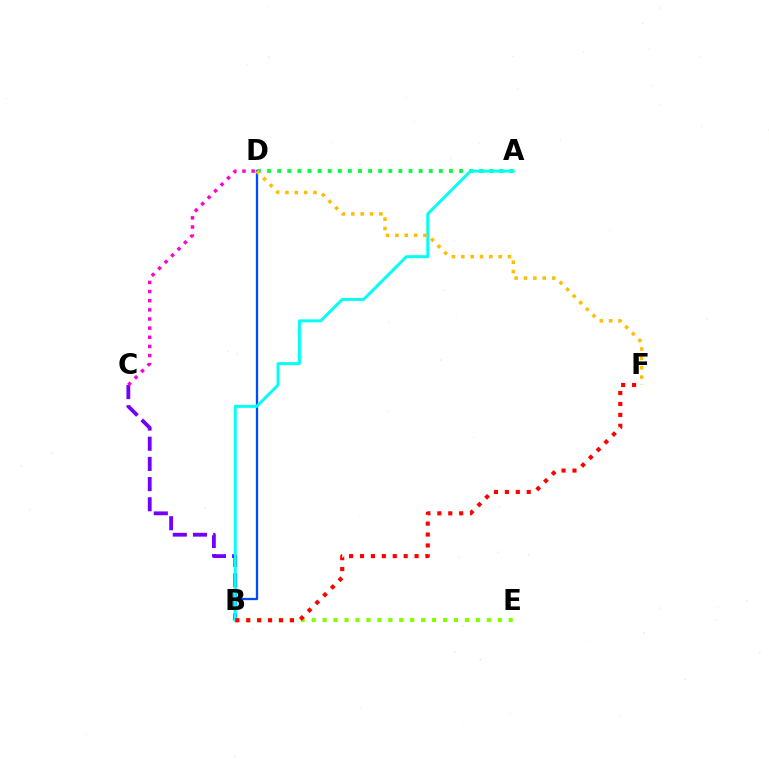{('A', 'D'): [{'color': '#00ff39', 'line_style': 'dotted', 'thickness': 2.75}], ('B', 'D'): [{'color': '#004bff', 'line_style': 'solid', 'thickness': 1.66}], ('B', 'C'): [{'color': '#7200ff', 'line_style': 'dashed', 'thickness': 2.74}], ('B', 'E'): [{'color': '#84ff00', 'line_style': 'dotted', 'thickness': 2.97}], ('C', 'D'): [{'color': '#ff00cf', 'line_style': 'dotted', 'thickness': 2.48}], ('A', 'B'): [{'color': '#00fff6', 'line_style': 'solid', 'thickness': 2.13}], ('D', 'F'): [{'color': '#ffbd00', 'line_style': 'dotted', 'thickness': 2.54}], ('B', 'F'): [{'color': '#ff0000', 'line_style': 'dotted', 'thickness': 2.97}]}